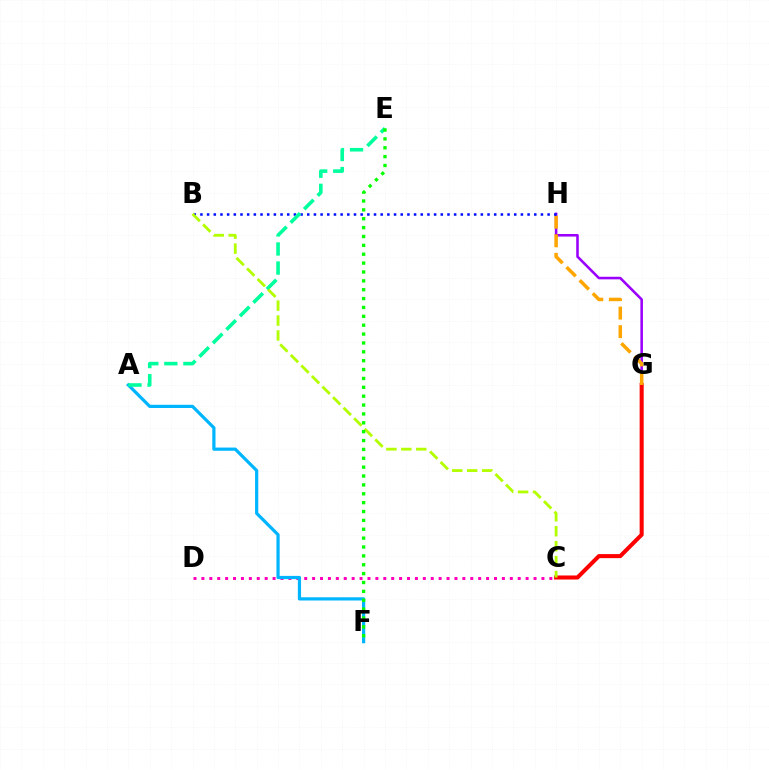{('G', 'H'): [{'color': '#9b00ff', 'line_style': 'solid', 'thickness': 1.85}, {'color': '#ffa500', 'line_style': 'dashed', 'thickness': 2.52}], ('C', 'D'): [{'color': '#ff00bd', 'line_style': 'dotted', 'thickness': 2.15}], ('A', 'F'): [{'color': '#00b5ff', 'line_style': 'solid', 'thickness': 2.31}], ('C', 'G'): [{'color': '#ff0000', 'line_style': 'solid', 'thickness': 2.91}], ('B', 'H'): [{'color': '#0010ff', 'line_style': 'dotted', 'thickness': 1.81}], ('A', 'E'): [{'color': '#00ff9d', 'line_style': 'dashed', 'thickness': 2.59}], ('B', 'C'): [{'color': '#b3ff00', 'line_style': 'dashed', 'thickness': 2.03}], ('E', 'F'): [{'color': '#08ff00', 'line_style': 'dotted', 'thickness': 2.41}]}